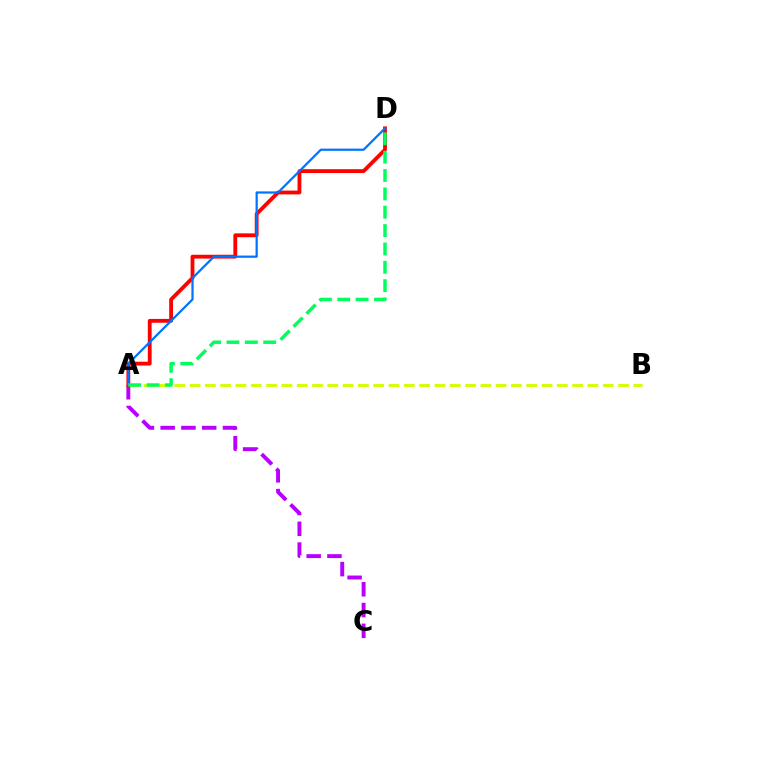{('A', 'C'): [{'color': '#b900ff', 'line_style': 'dashed', 'thickness': 2.82}], ('A', 'B'): [{'color': '#d1ff00', 'line_style': 'dashed', 'thickness': 2.08}], ('A', 'D'): [{'color': '#ff0000', 'line_style': 'solid', 'thickness': 2.75}, {'color': '#0074ff', 'line_style': 'solid', 'thickness': 1.6}, {'color': '#00ff5c', 'line_style': 'dashed', 'thickness': 2.49}]}